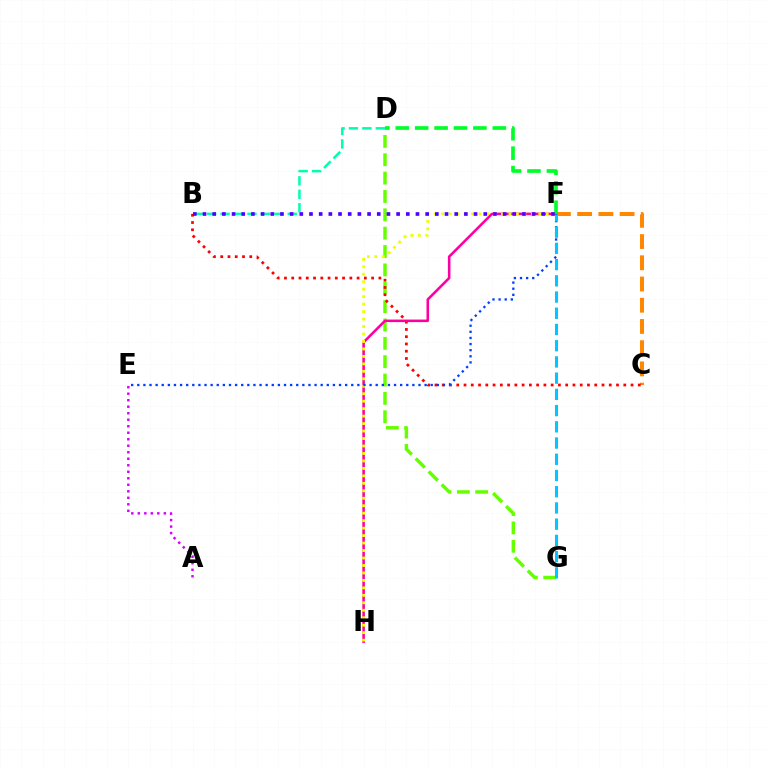{('D', 'G'): [{'color': '#66ff00', 'line_style': 'dashed', 'thickness': 2.49}], ('C', 'F'): [{'color': '#ff8800', 'line_style': 'dashed', 'thickness': 2.88}], ('B', 'C'): [{'color': '#ff0000', 'line_style': 'dotted', 'thickness': 1.97}], ('A', 'E'): [{'color': '#d600ff', 'line_style': 'dotted', 'thickness': 1.77}], ('F', 'H'): [{'color': '#ff00a0', 'line_style': 'solid', 'thickness': 1.85}, {'color': '#eeff00', 'line_style': 'dotted', 'thickness': 2.03}], ('B', 'D'): [{'color': '#00ffaf', 'line_style': 'dashed', 'thickness': 1.82}], ('D', 'F'): [{'color': '#00ff27', 'line_style': 'dashed', 'thickness': 2.64}], ('E', 'F'): [{'color': '#003fff', 'line_style': 'dotted', 'thickness': 1.66}], ('F', 'G'): [{'color': '#00c7ff', 'line_style': 'dashed', 'thickness': 2.2}], ('B', 'F'): [{'color': '#4f00ff', 'line_style': 'dotted', 'thickness': 2.63}]}